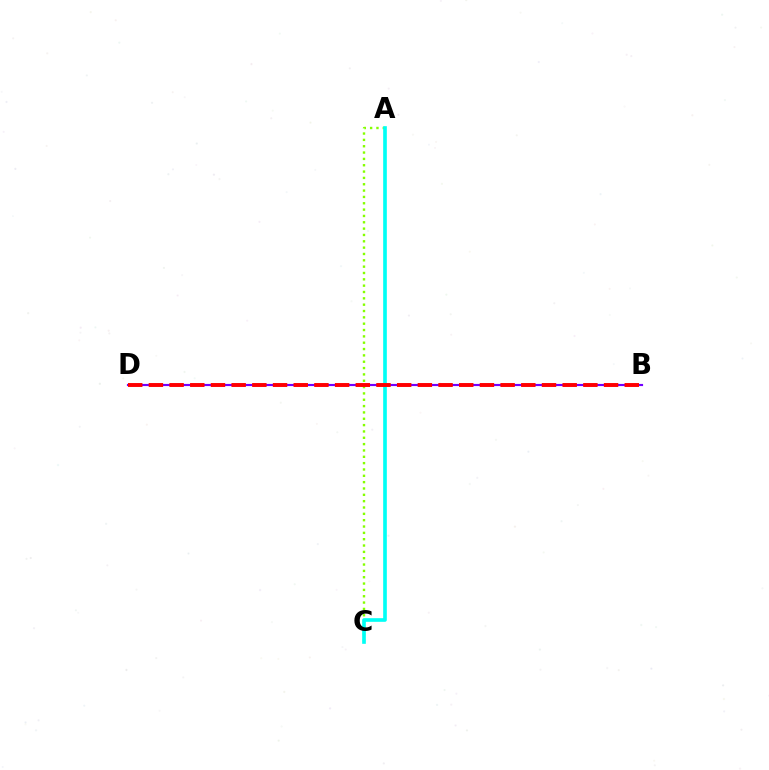{('B', 'D'): [{'color': '#7200ff', 'line_style': 'solid', 'thickness': 1.55}, {'color': '#ff0000', 'line_style': 'dashed', 'thickness': 2.81}], ('A', 'C'): [{'color': '#84ff00', 'line_style': 'dotted', 'thickness': 1.72}, {'color': '#00fff6', 'line_style': 'solid', 'thickness': 2.63}]}